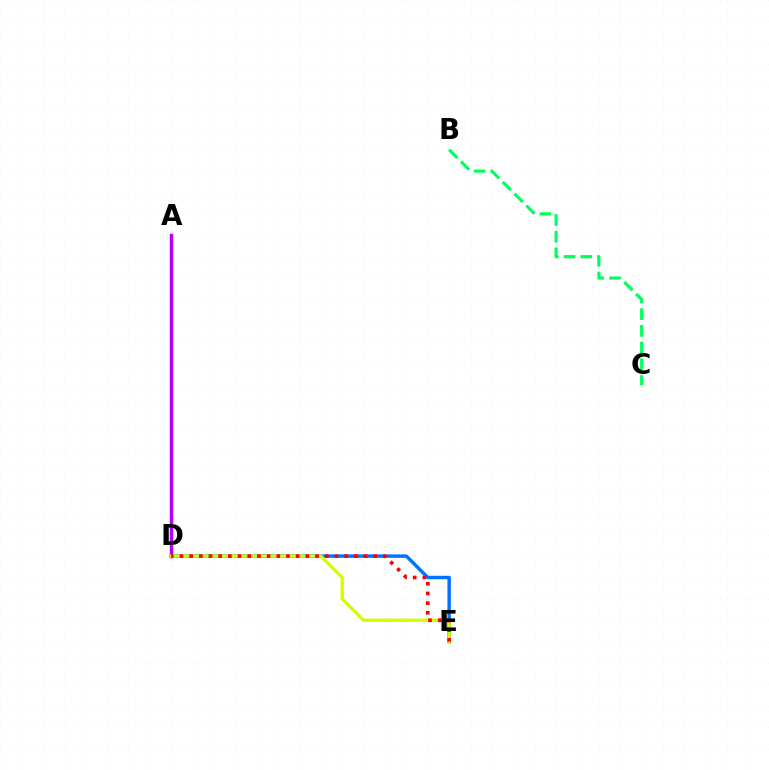{('B', 'C'): [{'color': '#00ff5c', 'line_style': 'dashed', 'thickness': 2.27}], ('D', 'E'): [{'color': '#0074ff', 'line_style': 'solid', 'thickness': 2.49}, {'color': '#d1ff00', 'line_style': 'solid', 'thickness': 2.39}, {'color': '#ff0000', 'line_style': 'dotted', 'thickness': 2.63}], ('A', 'D'): [{'color': '#b900ff', 'line_style': 'solid', 'thickness': 2.5}]}